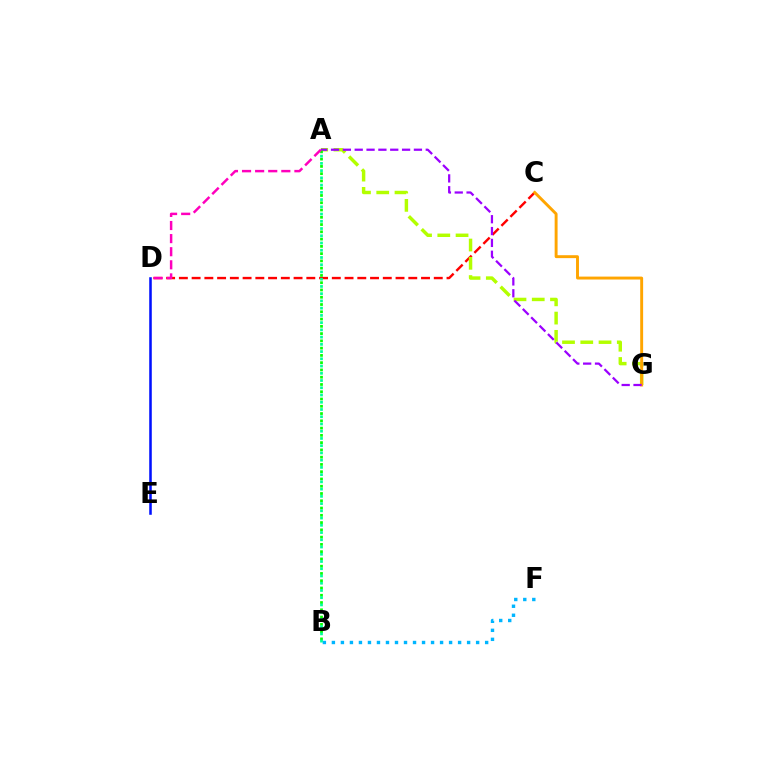{('C', 'D'): [{'color': '#ff0000', 'line_style': 'dashed', 'thickness': 1.73}], ('A', 'G'): [{'color': '#b3ff00', 'line_style': 'dashed', 'thickness': 2.48}, {'color': '#9b00ff', 'line_style': 'dashed', 'thickness': 1.61}], ('D', 'E'): [{'color': '#0010ff', 'line_style': 'solid', 'thickness': 1.83}], ('C', 'G'): [{'color': '#ffa500', 'line_style': 'solid', 'thickness': 2.1}], ('A', 'B'): [{'color': '#08ff00', 'line_style': 'dotted', 'thickness': 1.97}, {'color': '#00ff9d', 'line_style': 'dotted', 'thickness': 1.97}], ('B', 'F'): [{'color': '#00b5ff', 'line_style': 'dotted', 'thickness': 2.45}], ('A', 'D'): [{'color': '#ff00bd', 'line_style': 'dashed', 'thickness': 1.78}]}